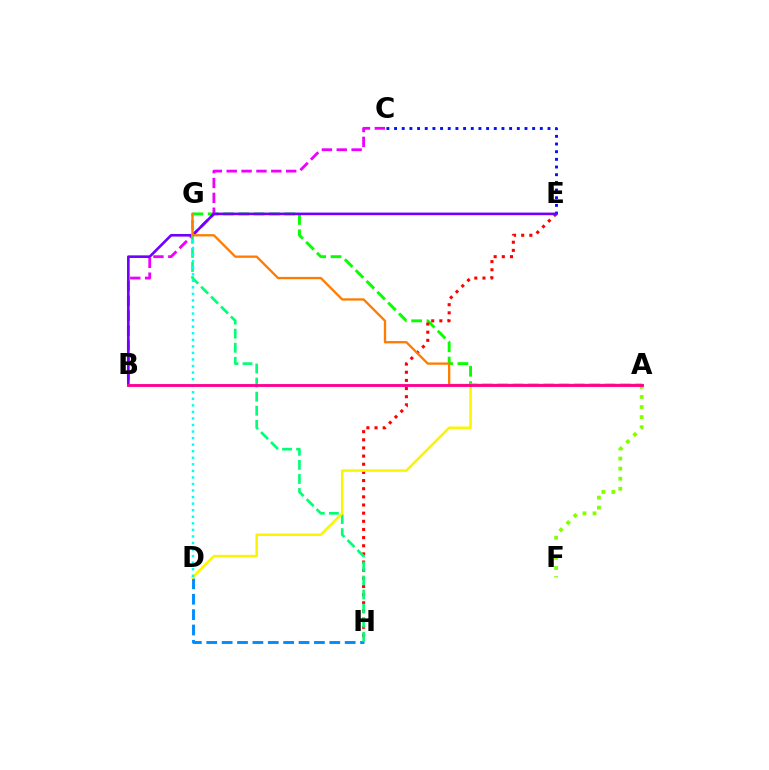{('C', 'E'): [{'color': '#0010ff', 'line_style': 'dotted', 'thickness': 2.08}], ('A', 'G'): [{'color': '#08ff00', 'line_style': 'dashed', 'thickness': 2.08}, {'color': '#ff7c00', 'line_style': 'solid', 'thickness': 1.67}], ('A', 'F'): [{'color': '#84ff00', 'line_style': 'dotted', 'thickness': 2.74}], ('D', 'H'): [{'color': '#008cff', 'line_style': 'dashed', 'thickness': 2.09}], ('E', 'H'): [{'color': '#ff0000', 'line_style': 'dotted', 'thickness': 2.21}], ('B', 'C'): [{'color': '#ee00ff', 'line_style': 'dashed', 'thickness': 2.02}], ('B', 'E'): [{'color': '#7200ff', 'line_style': 'solid', 'thickness': 1.89}], ('G', 'H'): [{'color': '#00ff74', 'line_style': 'dashed', 'thickness': 1.91}], ('A', 'D'): [{'color': '#fcf500', 'line_style': 'solid', 'thickness': 1.83}], ('D', 'G'): [{'color': '#00fff6', 'line_style': 'dotted', 'thickness': 1.78}], ('A', 'B'): [{'color': '#ff0094', 'line_style': 'solid', 'thickness': 2.05}]}